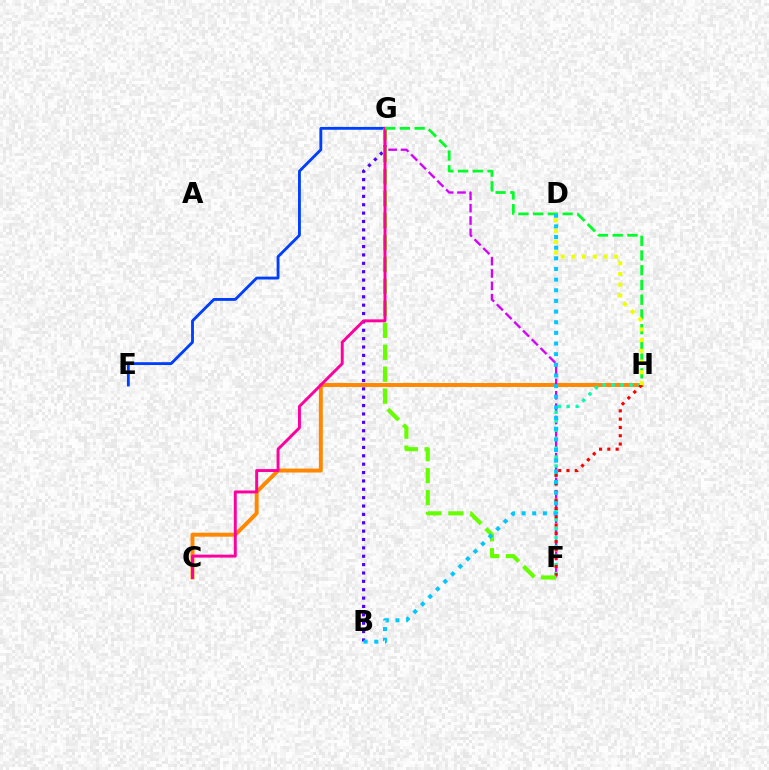{('B', 'G'): [{'color': '#4f00ff', 'line_style': 'dotted', 'thickness': 2.27}], ('C', 'H'): [{'color': '#ff8800', 'line_style': 'solid', 'thickness': 2.83}], ('E', 'G'): [{'color': '#003fff', 'line_style': 'solid', 'thickness': 2.06}], ('F', 'G'): [{'color': '#d600ff', 'line_style': 'dashed', 'thickness': 1.68}, {'color': '#66ff00', 'line_style': 'dashed', 'thickness': 2.98}], ('F', 'H'): [{'color': '#00ffaf', 'line_style': 'dotted', 'thickness': 2.43}, {'color': '#ff0000', 'line_style': 'dotted', 'thickness': 2.25}], ('C', 'G'): [{'color': '#ff00a0', 'line_style': 'solid', 'thickness': 2.12}], ('G', 'H'): [{'color': '#00ff27', 'line_style': 'dashed', 'thickness': 2.0}], ('B', 'D'): [{'color': '#00c7ff', 'line_style': 'dotted', 'thickness': 2.89}], ('D', 'H'): [{'color': '#eeff00', 'line_style': 'dotted', 'thickness': 2.91}]}